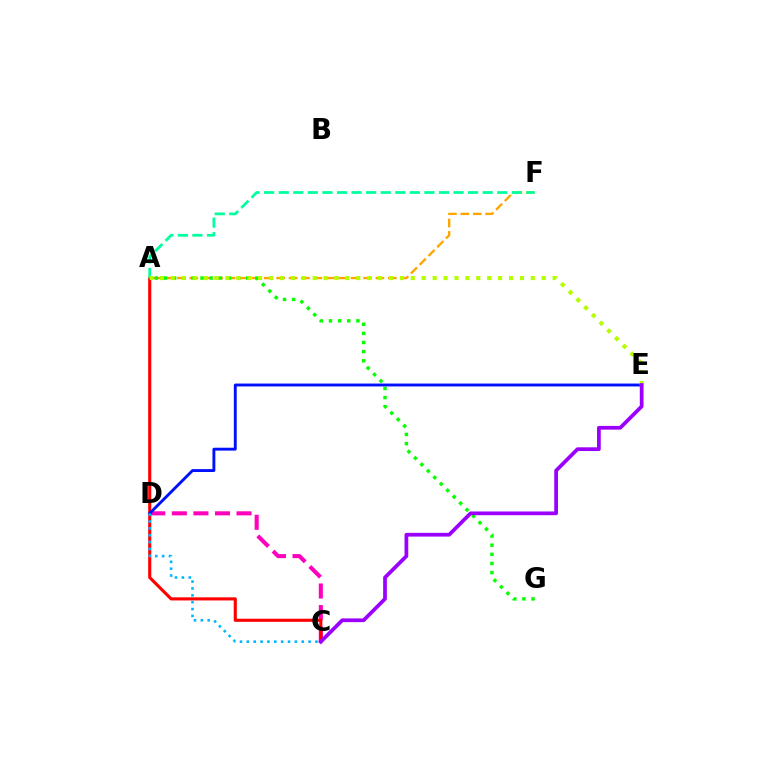{('C', 'D'): [{'color': '#ff00bd', 'line_style': 'dashed', 'thickness': 2.93}, {'color': '#00b5ff', 'line_style': 'dotted', 'thickness': 1.86}], ('A', 'C'): [{'color': '#ff0000', 'line_style': 'solid', 'thickness': 2.24}], ('A', 'F'): [{'color': '#ffa500', 'line_style': 'dashed', 'thickness': 1.69}, {'color': '#00ff9d', 'line_style': 'dashed', 'thickness': 1.98}], ('A', 'G'): [{'color': '#08ff00', 'line_style': 'dotted', 'thickness': 2.48}], ('D', 'E'): [{'color': '#0010ff', 'line_style': 'solid', 'thickness': 2.08}], ('A', 'E'): [{'color': '#b3ff00', 'line_style': 'dotted', 'thickness': 2.96}], ('C', 'E'): [{'color': '#9b00ff', 'line_style': 'solid', 'thickness': 2.69}]}